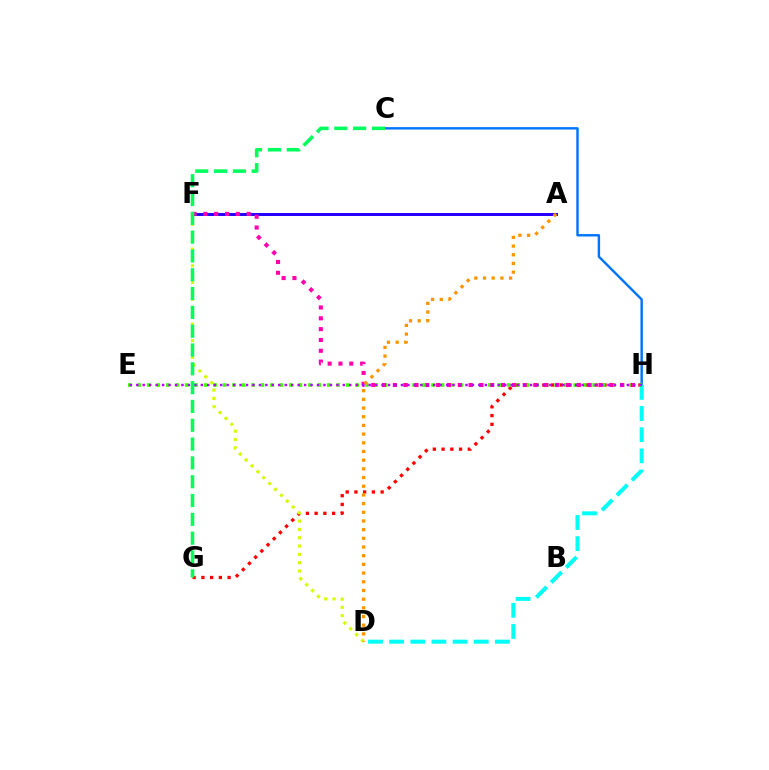{('C', 'H'): [{'color': '#0074ff', 'line_style': 'solid', 'thickness': 1.75}], ('A', 'F'): [{'color': '#2500ff', 'line_style': 'solid', 'thickness': 2.14}], ('G', 'H'): [{'color': '#ff0000', 'line_style': 'dotted', 'thickness': 2.37}], ('D', 'H'): [{'color': '#00fff6', 'line_style': 'dashed', 'thickness': 2.87}], ('E', 'H'): [{'color': '#3dff00', 'line_style': 'dotted', 'thickness': 2.57}, {'color': '#b900ff', 'line_style': 'dotted', 'thickness': 1.75}], ('D', 'F'): [{'color': '#d1ff00', 'line_style': 'dotted', 'thickness': 2.26}], ('F', 'H'): [{'color': '#ff00ac', 'line_style': 'dotted', 'thickness': 2.94}], ('A', 'D'): [{'color': '#ff9400', 'line_style': 'dotted', 'thickness': 2.36}], ('C', 'G'): [{'color': '#00ff5c', 'line_style': 'dashed', 'thickness': 2.56}]}